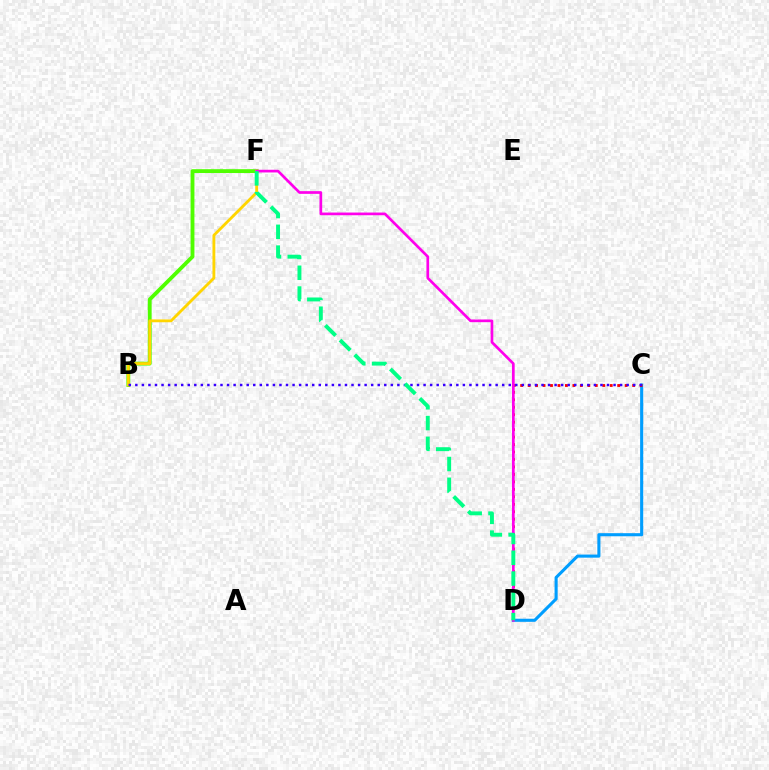{('C', 'D'): [{'color': '#009eff', 'line_style': 'solid', 'thickness': 2.22}, {'color': '#ff0000', 'line_style': 'dotted', 'thickness': 2.03}], ('B', 'F'): [{'color': '#4fff00', 'line_style': 'solid', 'thickness': 2.77}, {'color': '#ffd500', 'line_style': 'solid', 'thickness': 2.05}], ('B', 'C'): [{'color': '#3700ff', 'line_style': 'dotted', 'thickness': 1.78}], ('D', 'F'): [{'color': '#ff00ed', 'line_style': 'solid', 'thickness': 1.94}, {'color': '#00ff86', 'line_style': 'dashed', 'thickness': 2.82}]}